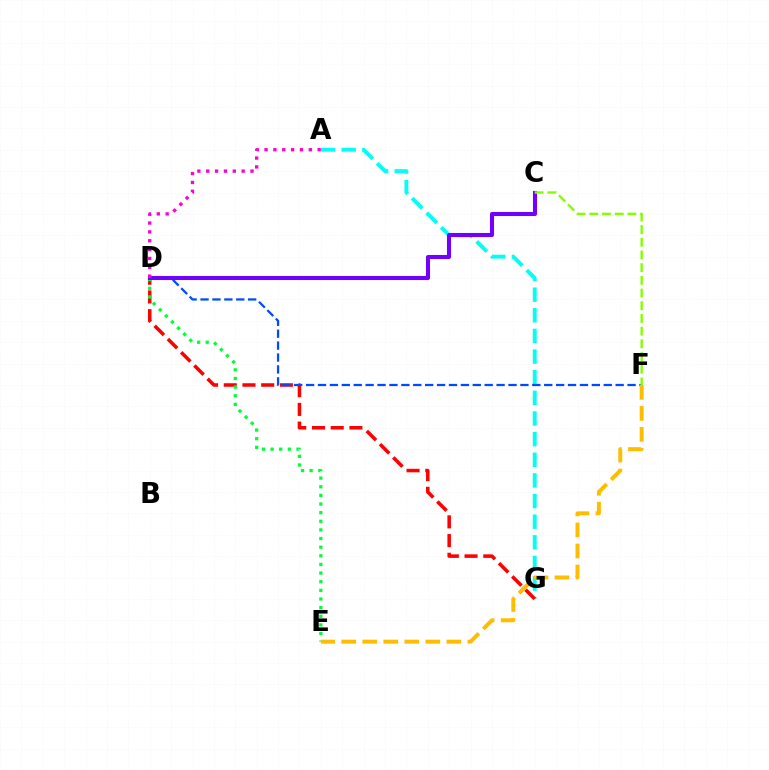{('A', 'G'): [{'color': '#00fff6', 'line_style': 'dashed', 'thickness': 2.8}], ('D', 'G'): [{'color': '#ff0000', 'line_style': 'dashed', 'thickness': 2.54}], ('D', 'F'): [{'color': '#004bff', 'line_style': 'dashed', 'thickness': 1.62}], ('D', 'E'): [{'color': '#00ff39', 'line_style': 'dotted', 'thickness': 2.35}], ('C', 'D'): [{'color': '#7200ff', 'line_style': 'solid', 'thickness': 2.93}], ('A', 'D'): [{'color': '#ff00cf', 'line_style': 'dotted', 'thickness': 2.41}], ('C', 'F'): [{'color': '#84ff00', 'line_style': 'dashed', 'thickness': 1.73}], ('E', 'F'): [{'color': '#ffbd00', 'line_style': 'dashed', 'thickness': 2.86}]}